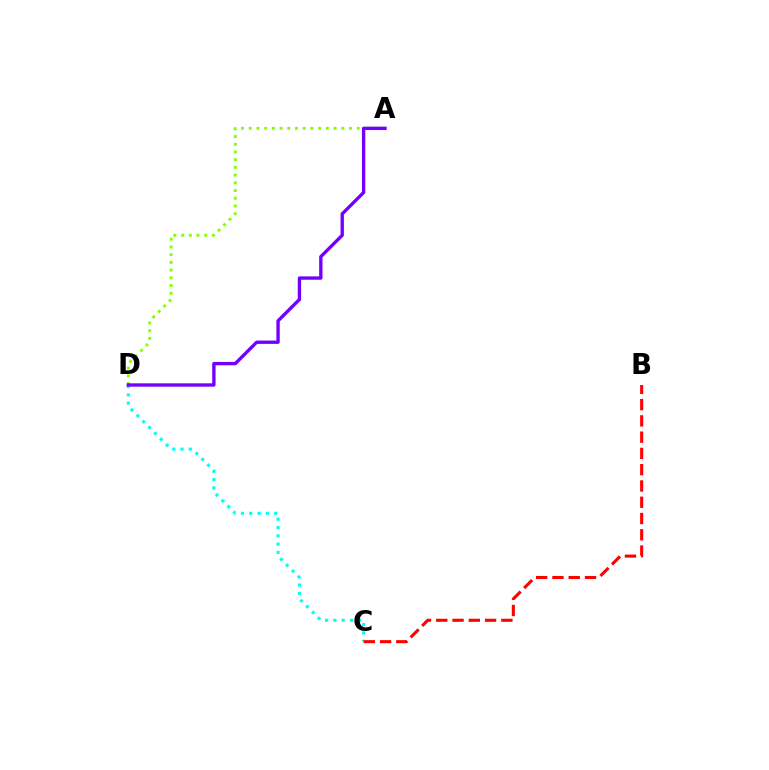{('C', 'D'): [{'color': '#00fff6', 'line_style': 'dotted', 'thickness': 2.25}], ('A', 'D'): [{'color': '#84ff00', 'line_style': 'dotted', 'thickness': 2.1}, {'color': '#7200ff', 'line_style': 'solid', 'thickness': 2.41}], ('B', 'C'): [{'color': '#ff0000', 'line_style': 'dashed', 'thickness': 2.21}]}